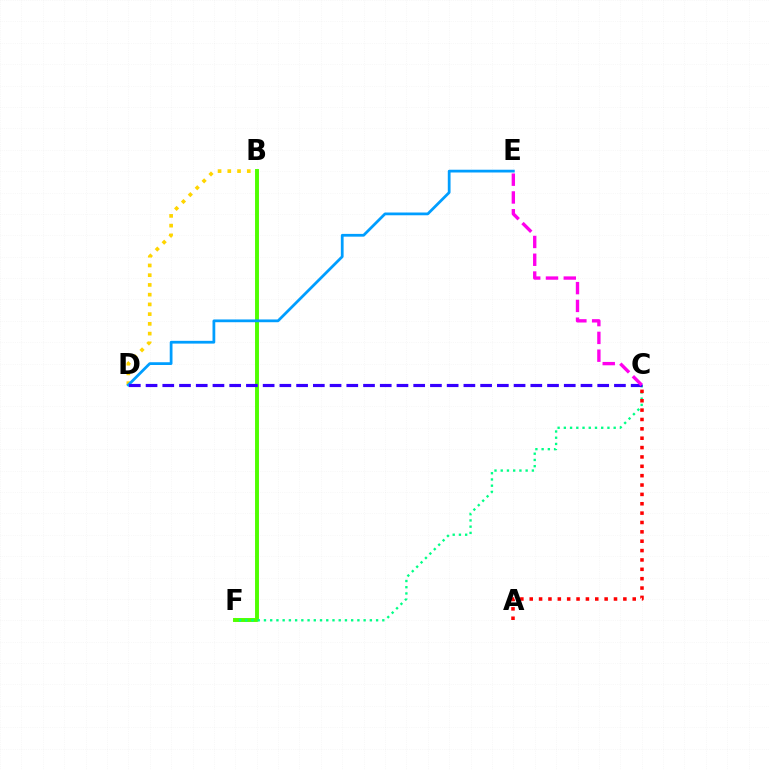{('B', 'D'): [{'color': '#ffd500', 'line_style': 'dotted', 'thickness': 2.65}], ('B', 'F'): [{'color': '#4fff00', 'line_style': 'solid', 'thickness': 2.83}], ('D', 'E'): [{'color': '#009eff', 'line_style': 'solid', 'thickness': 1.99}], ('C', 'F'): [{'color': '#00ff86', 'line_style': 'dotted', 'thickness': 1.69}], ('C', 'D'): [{'color': '#3700ff', 'line_style': 'dashed', 'thickness': 2.27}], ('A', 'C'): [{'color': '#ff0000', 'line_style': 'dotted', 'thickness': 2.54}], ('C', 'E'): [{'color': '#ff00ed', 'line_style': 'dashed', 'thickness': 2.42}]}